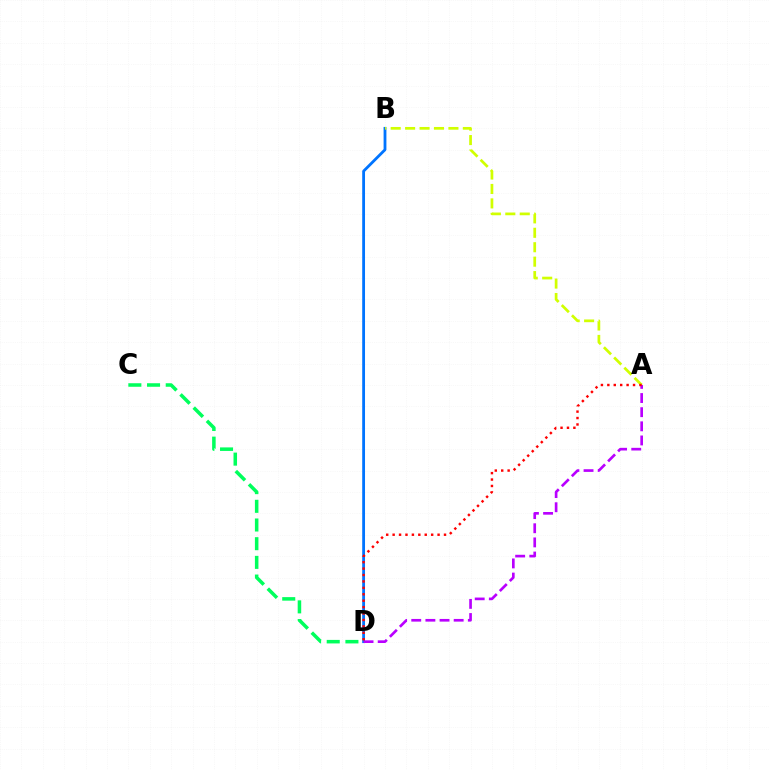{('C', 'D'): [{'color': '#00ff5c', 'line_style': 'dashed', 'thickness': 2.54}], ('B', 'D'): [{'color': '#0074ff', 'line_style': 'solid', 'thickness': 2.02}], ('A', 'B'): [{'color': '#d1ff00', 'line_style': 'dashed', 'thickness': 1.96}], ('A', 'D'): [{'color': '#b900ff', 'line_style': 'dashed', 'thickness': 1.92}, {'color': '#ff0000', 'line_style': 'dotted', 'thickness': 1.74}]}